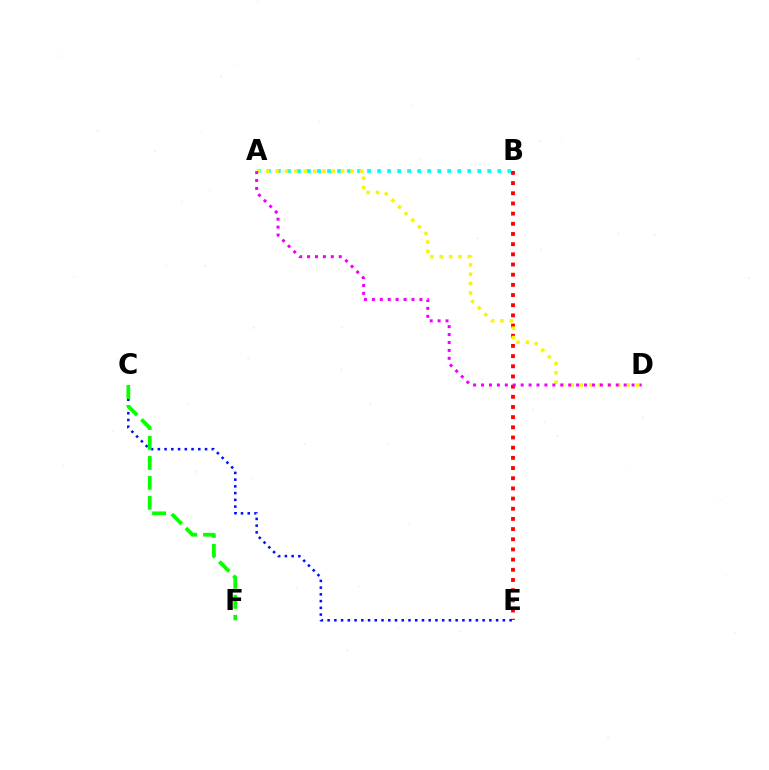{('B', 'E'): [{'color': '#ff0000', 'line_style': 'dotted', 'thickness': 2.76}], ('A', 'B'): [{'color': '#00fff6', 'line_style': 'dotted', 'thickness': 2.72}], ('C', 'E'): [{'color': '#0010ff', 'line_style': 'dotted', 'thickness': 1.83}], ('C', 'F'): [{'color': '#08ff00', 'line_style': 'dashed', 'thickness': 2.71}], ('A', 'D'): [{'color': '#fcf500', 'line_style': 'dotted', 'thickness': 2.54}, {'color': '#ee00ff', 'line_style': 'dotted', 'thickness': 2.15}]}